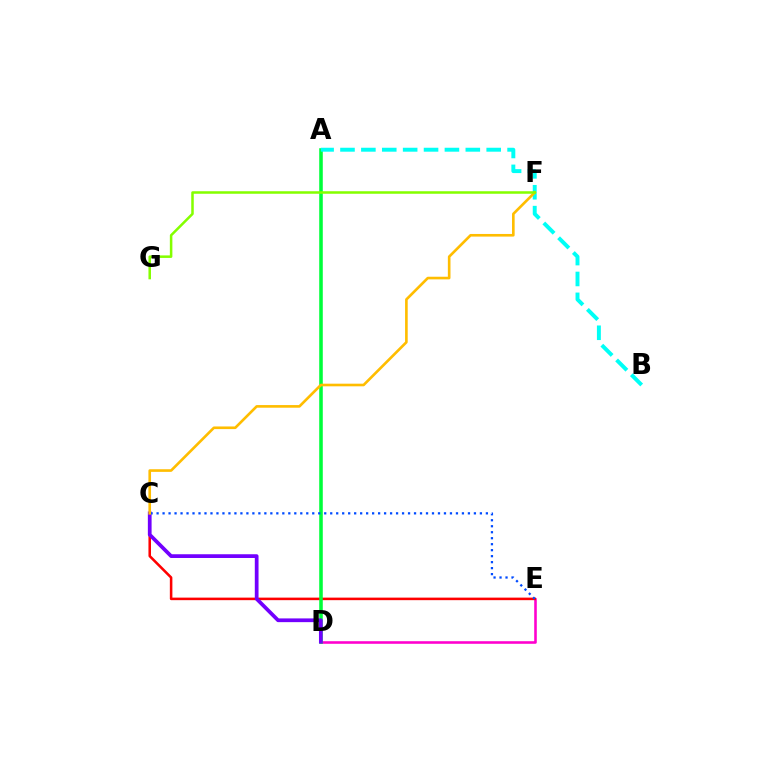{('D', 'E'): [{'color': '#ff00cf', 'line_style': 'solid', 'thickness': 1.86}], ('C', 'E'): [{'color': '#ff0000', 'line_style': 'solid', 'thickness': 1.83}, {'color': '#004bff', 'line_style': 'dotted', 'thickness': 1.63}], ('A', 'D'): [{'color': '#00ff39', 'line_style': 'solid', 'thickness': 2.57}], ('A', 'B'): [{'color': '#00fff6', 'line_style': 'dashed', 'thickness': 2.84}], ('C', 'D'): [{'color': '#7200ff', 'line_style': 'solid', 'thickness': 2.69}], ('C', 'F'): [{'color': '#ffbd00', 'line_style': 'solid', 'thickness': 1.9}], ('F', 'G'): [{'color': '#84ff00', 'line_style': 'solid', 'thickness': 1.82}]}